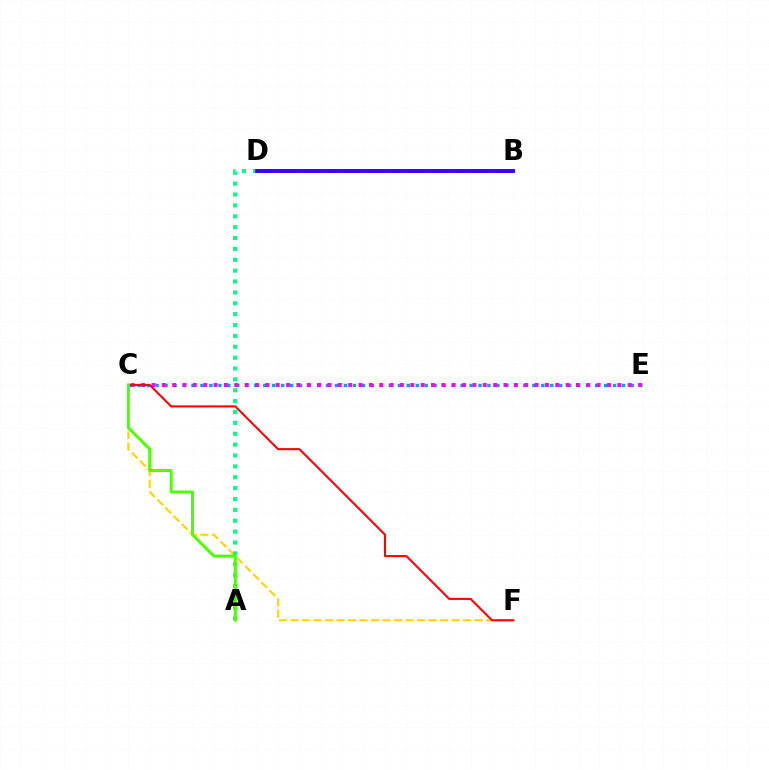{('C', 'F'): [{'color': '#ffd500', 'line_style': 'dashed', 'thickness': 1.56}, {'color': '#ff0000', 'line_style': 'solid', 'thickness': 1.51}], ('A', 'D'): [{'color': '#00ff86', 'line_style': 'dotted', 'thickness': 2.95}], ('B', 'D'): [{'color': '#3700ff', 'line_style': 'solid', 'thickness': 2.84}], ('C', 'E'): [{'color': '#009eff', 'line_style': 'dotted', 'thickness': 2.44}, {'color': '#ff00ed', 'line_style': 'dotted', 'thickness': 2.81}], ('A', 'C'): [{'color': '#4fff00', 'line_style': 'solid', 'thickness': 2.16}]}